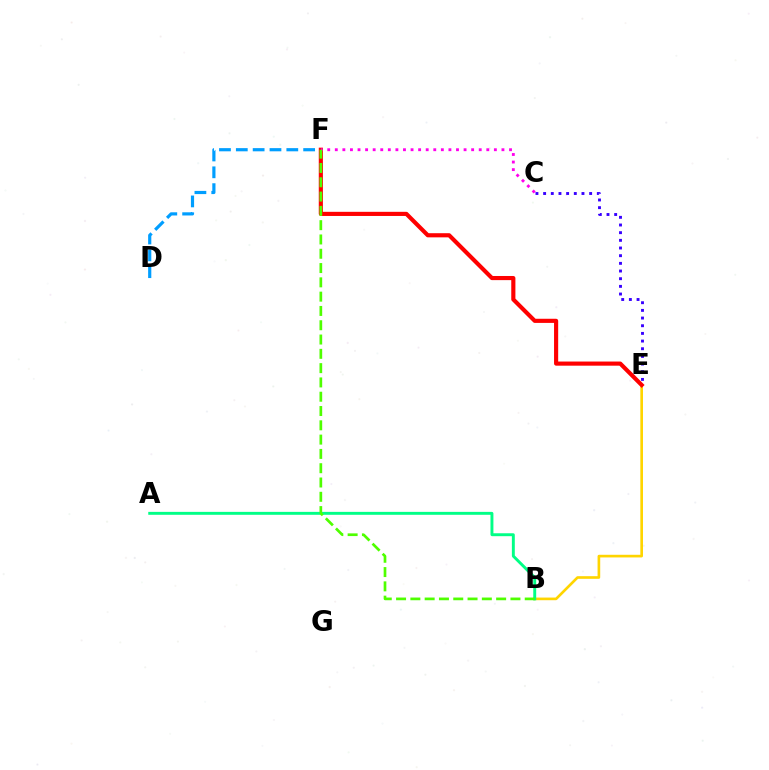{('B', 'E'): [{'color': '#ffd500', 'line_style': 'solid', 'thickness': 1.91}], ('A', 'B'): [{'color': '#00ff86', 'line_style': 'solid', 'thickness': 2.1}], ('D', 'F'): [{'color': '#009eff', 'line_style': 'dashed', 'thickness': 2.29}], ('E', 'F'): [{'color': '#ff0000', 'line_style': 'solid', 'thickness': 2.98}], ('C', 'F'): [{'color': '#ff00ed', 'line_style': 'dotted', 'thickness': 2.06}], ('C', 'E'): [{'color': '#3700ff', 'line_style': 'dotted', 'thickness': 2.08}], ('B', 'F'): [{'color': '#4fff00', 'line_style': 'dashed', 'thickness': 1.94}]}